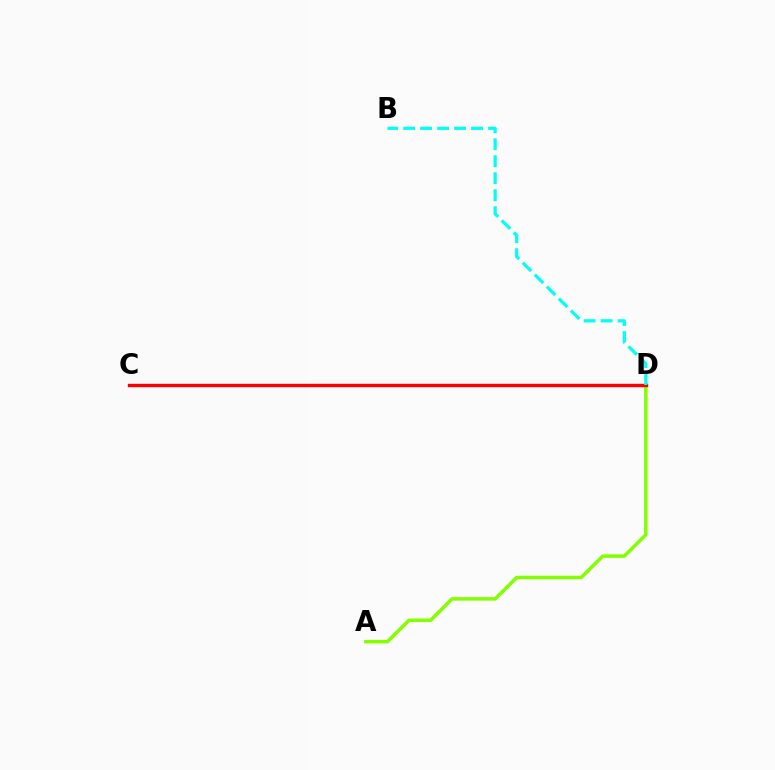{('A', 'D'): [{'color': '#84ff00', 'line_style': 'solid', 'thickness': 2.52}], ('C', 'D'): [{'color': '#7200ff', 'line_style': 'dashed', 'thickness': 1.98}, {'color': '#ff0000', 'line_style': 'solid', 'thickness': 2.43}], ('B', 'D'): [{'color': '#00fff6', 'line_style': 'dashed', 'thickness': 2.31}]}